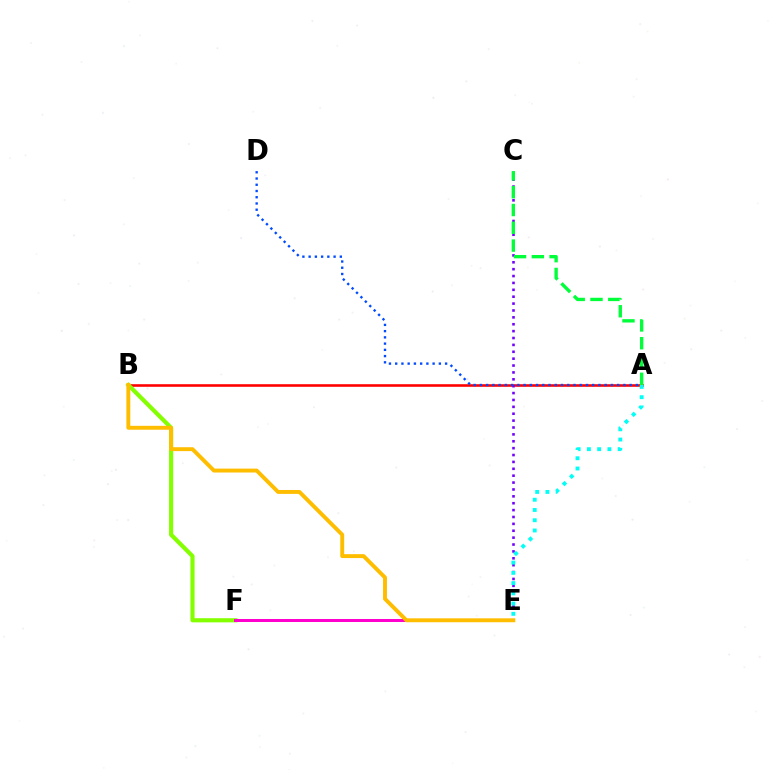{('A', 'B'): [{'color': '#ff0000', 'line_style': 'solid', 'thickness': 1.86}], ('B', 'F'): [{'color': '#84ff00', 'line_style': 'solid', 'thickness': 2.98}], ('E', 'F'): [{'color': '#ff00cf', 'line_style': 'solid', 'thickness': 2.16}], ('C', 'E'): [{'color': '#7200ff', 'line_style': 'dotted', 'thickness': 1.87}], ('A', 'E'): [{'color': '#00fff6', 'line_style': 'dotted', 'thickness': 2.78}], ('B', 'E'): [{'color': '#ffbd00', 'line_style': 'solid', 'thickness': 2.81}], ('A', 'D'): [{'color': '#004bff', 'line_style': 'dotted', 'thickness': 1.69}], ('A', 'C'): [{'color': '#00ff39', 'line_style': 'dashed', 'thickness': 2.42}]}